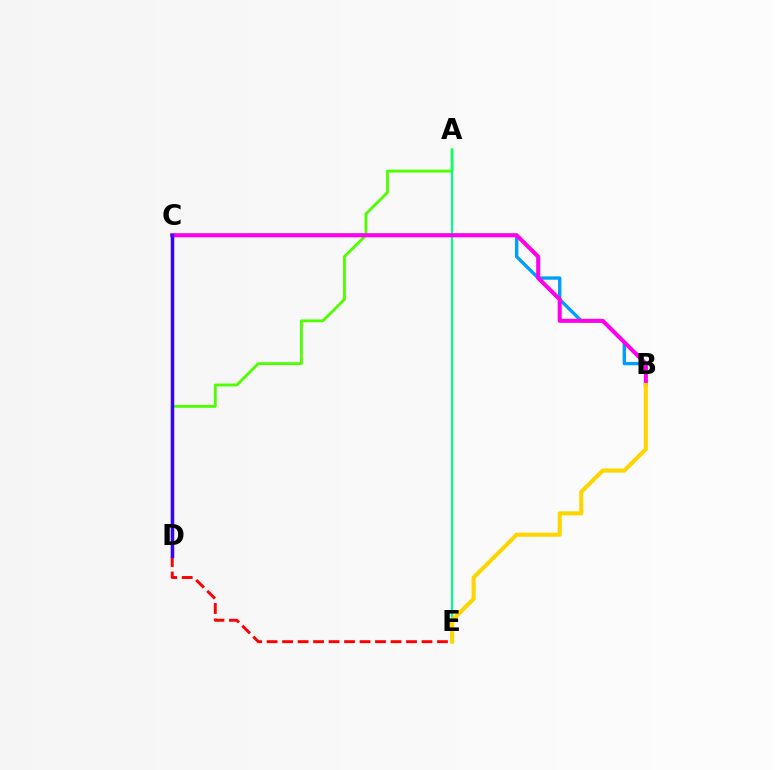{('A', 'D'): [{'color': '#4fff00', 'line_style': 'solid', 'thickness': 2.05}], ('B', 'C'): [{'color': '#009eff', 'line_style': 'solid', 'thickness': 2.41}, {'color': '#ff00ed', 'line_style': 'solid', 'thickness': 2.91}], ('A', 'E'): [{'color': '#00ff86', 'line_style': 'solid', 'thickness': 1.57}], ('D', 'E'): [{'color': '#ff0000', 'line_style': 'dashed', 'thickness': 2.1}], ('B', 'E'): [{'color': '#ffd500', 'line_style': 'solid', 'thickness': 2.95}], ('C', 'D'): [{'color': '#3700ff', 'line_style': 'solid', 'thickness': 2.5}]}